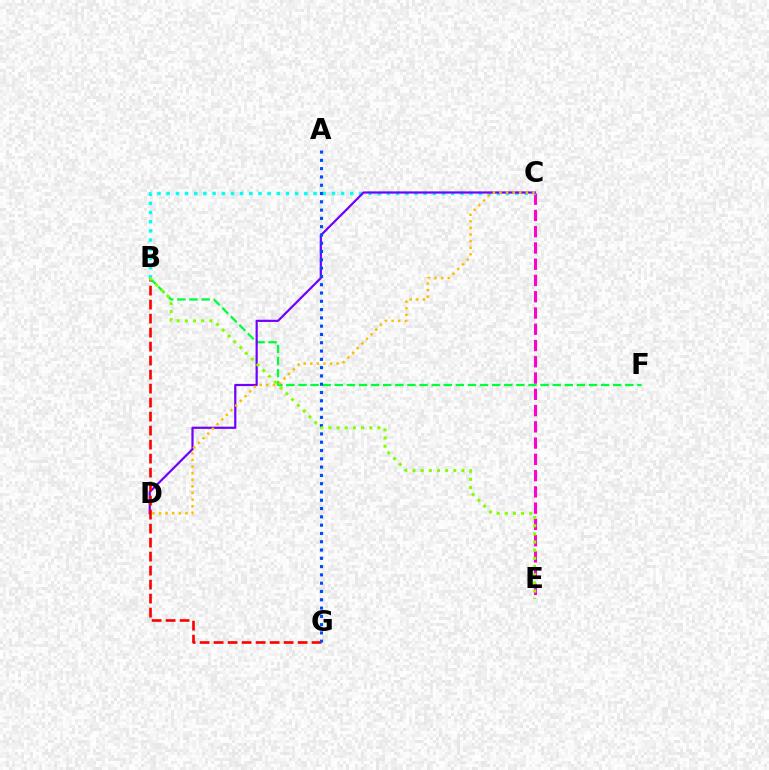{('B', 'F'): [{'color': '#00ff39', 'line_style': 'dashed', 'thickness': 1.64}], ('C', 'E'): [{'color': '#ff00cf', 'line_style': 'dashed', 'thickness': 2.21}], ('B', 'C'): [{'color': '#00fff6', 'line_style': 'dotted', 'thickness': 2.49}], ('C', 'D'): [{'color': '#7200ff', 'line_style': 'solid', 'thickness': 1.59}, {'color': '#ffbd00', 'line_style': 'dotted', 'thickness': 1.79}], ('B', 'G'): [{'color': '#ff0000', 'line_style': 'dashed', 'thickness': 1.9}], ('A', 'G'): [{'color': '#004bff', 'line_style': 'dotted', 'thickness': 2.25}], ('B', 'E'): [{'color': '#84ff00', 'line_style': 'dotted', 'thickness': 2.22}]}